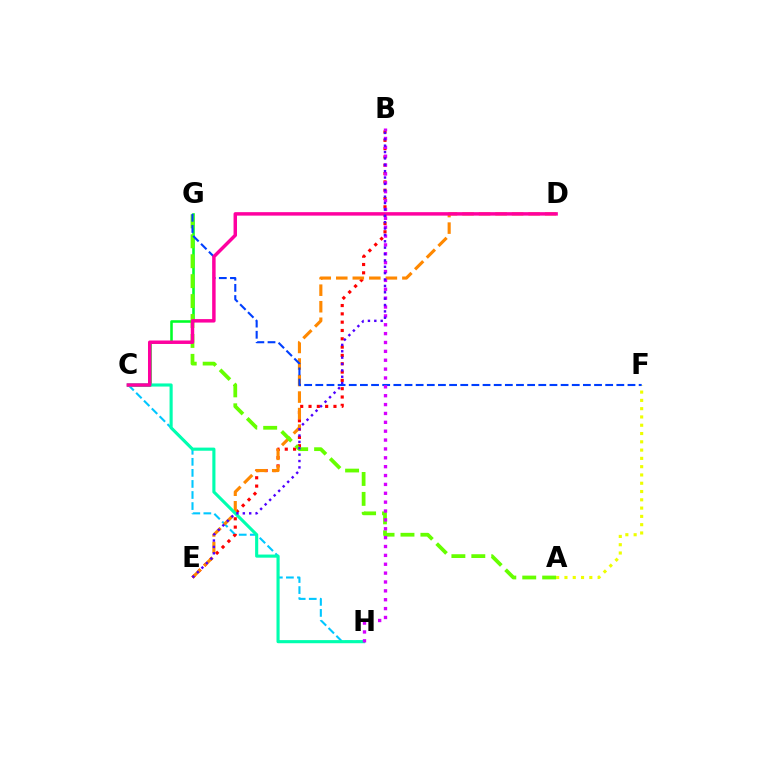{('A', 'F'): [{'color': '#eeff00', 'line_style': 'dotted', 'thickness': 2.25}], ('C', 'H'): [{'color': '#00c7ff', 'line_style': 'dashed', 'thickness': 1.5}, {'color': '#00ffaf', 'line_style': 'solid', 'thickness': 2.25}], ('B', 'E'): [{'color': '#ff0000', 'line_style': 'dotted', 'thickness': 2.26}, {'color': '#4f00ff', 'line_style': 'dotted', 'thickness': 1.73}], ('D', 'E'): [{'color': '#ff8800', 'line_style': 'dashed', 'thickness': 2.25}], ('C', 'G'): [{'color': '#00ff27', 'line_style': 'solid', 'thickness': 1.85}], ('A', 'G'): [{'color': '#66ff00', 'line_style': 'dashed', 'thickness': 2.71}], ('F', 'G'): [{'color': '#003fff', 'line_style': 'dashed', 'thickness': 1.51}], ('C', 'D'): [{'color': '#ff00a0', 'line_style': 'solid', 'thickness': 2.49}], ('B', 'H'): [{'color': '#d600ff', 'line_style': 'dotted', 'thickness': 2.41}]}